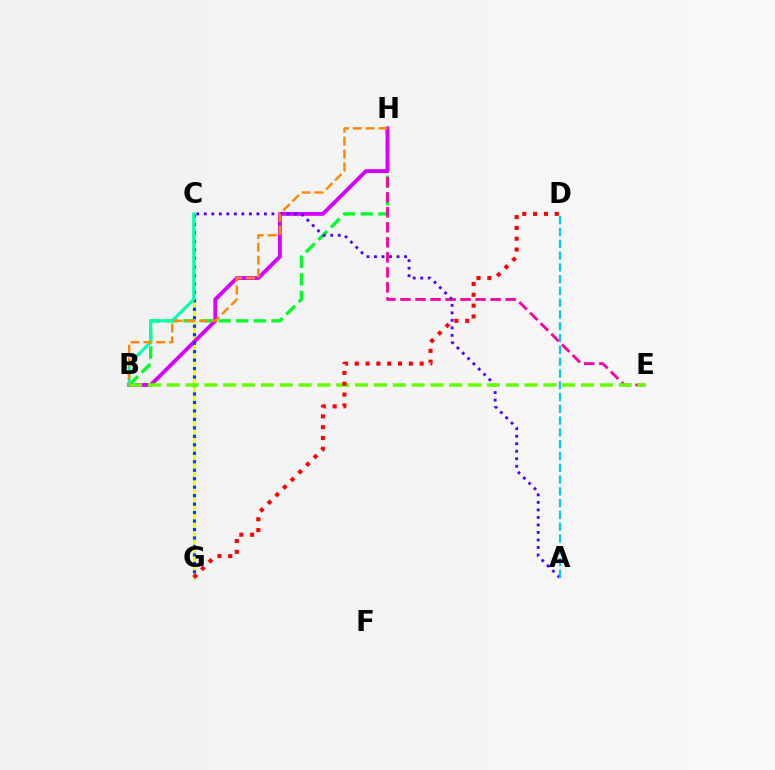{('B', 'H'): [{'color': '#00ff27', 'line_style': 'dashed', 'thickness': 2.39}, {'color': '#d600ff', 'line_style': 'solid', 'thickness': 2.77}, {'color': '#ff8800', 'line_style': 'dashed', 'thickness': 1.75}], ('E', 'H'): [{'color': '#ff00a0', 'line_style': 'dashed', 'thickness': 2.04}], ('C', 'G'): [{'color': '#eeff00', 'line_style': 'solid', 'thickness': 2.24}, {'color': '#003fff', 'line_style': 'dotted', 'thickness': 2.3}], ('B', 'C'): [{'color': '#00ffaf', 'line_style': 'solid', 'thickness': 2.21}], ('A', 'C'): [{'color': '#4f00ff', 'line_style': 'dotted', 'thickness': 2.04}], ('B', 'E'): [{'color': '#66ff00', 'line_style': 'dashed', 'thickness': 2.56}], ('A', 'D'): [{'color': '#00c7ff', 'line_style': 'dashed', 'thickness': 1.6}], ('D', 'G'): [{'color': '#ff0000', 'line_style': 'dotted', 'thickness': 2.94}]}